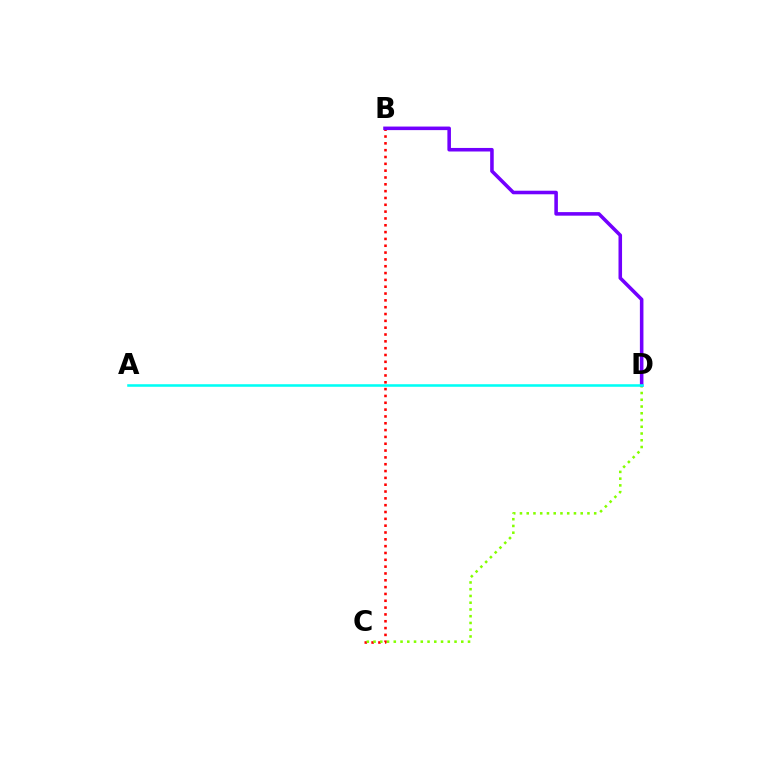{('B', 'C'): [{'color': '#ff0000', 'line_style': 'dotted', 'thickness': 1.85}], ('C', 'D'): [{'color': '#84ff00', 'line_style': 'dotted', 'thickness': 1.83}], ('B', 'D'): [{'color': '#7200ff', 'line_style': 'solid', 'thickness': 2.56}], ('A', 'D'): [{'color': '#00fff6', 'line_style': 'solid', 'thickness': 1.84}]}